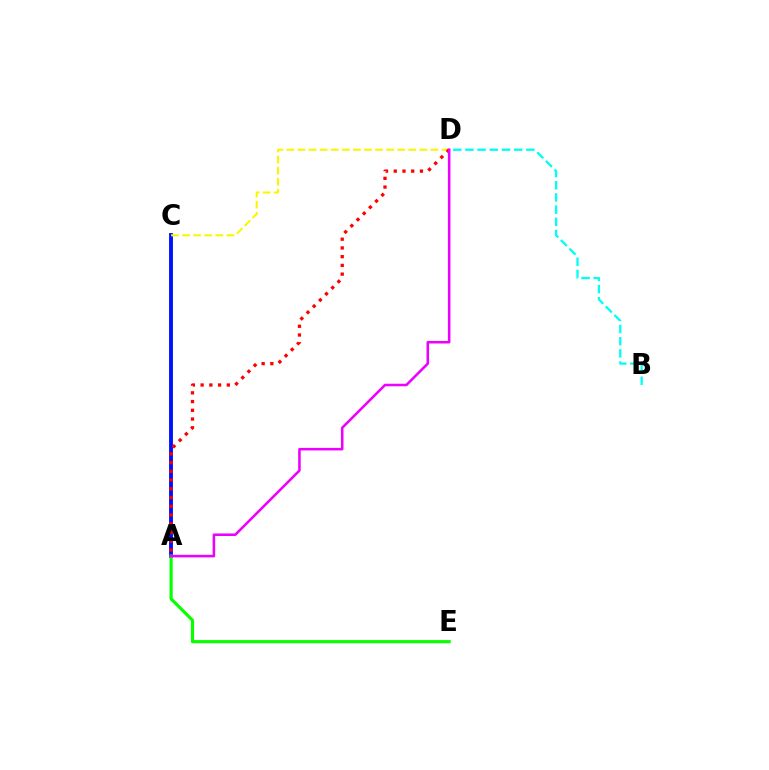{('A', 'C'): [{'color': '#0010ff', 'line_style': 'solid', 'thickness': 2.78}], ('C', 'D'): [{'color': '#fcf500', 'line_style': 'dashed', 'thickness': 1.51}], ('A', 'E'): [{'color': '#08ff00', 'line_style': 'solid', 'thickness': 2.28}], ('B', 'D'): [{'color': '#00fff6', 'line_style': 'dashed', 'thickness': 1.66}], ('A', 'D'): [{'color': '#ff0000', 'line_style': 'dotted', 'thickness': 2.37}, {'color': '#ee00ff', 'line_style': 'solid', 'thickness': 1.84}]}